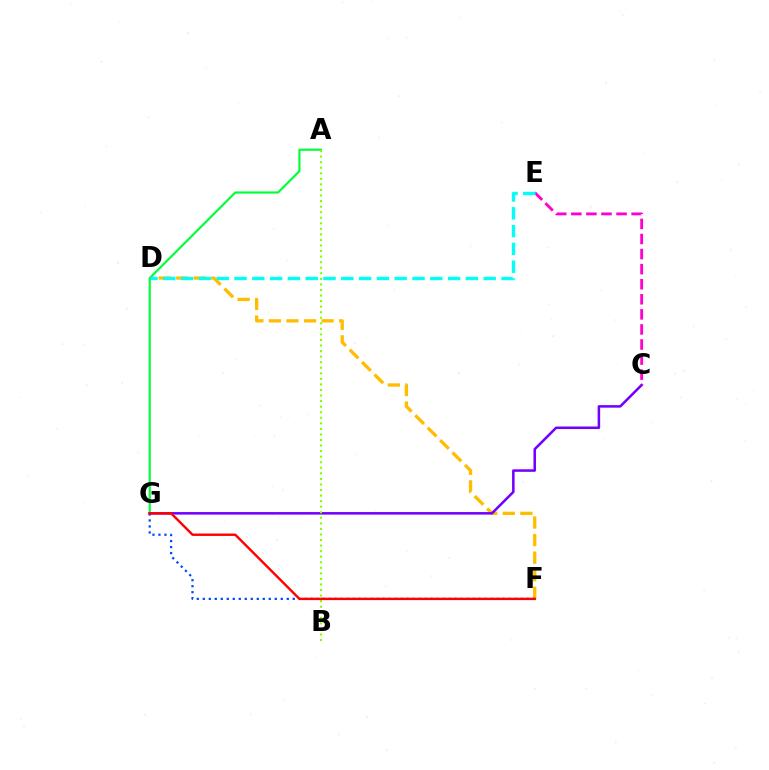{('D', 'F'): [{'color': '#ffbd00', 'line_style': 'dashed', 'thickness': 2.39}], ('A', 'G'): [{'color': '#00ff39', 'line_style': 'solid', 'thickness': 1.56}], ('F', 'G'): [{'color': '#004bff', 'line_style': 'dotted', 'thickness': 1.63}, {'color': '#ff0000', 'line_style': 'solid', 'thickness': 1.73}], ('C', 'G'): [{'color': '#7200ff', 'line_style': 'solid', 'thickness': 1.82}], ('A', 'B'): [{'color': '#84ff00', 'line_style': 'dotted', 'thickness': 1.51}], ('C', 'E'): [{'color': '#ff00cf', 'line_style': 'dashed', 'thickness': 2.05}], ('D', 'E'): [{'color': '#00fff6', 'line_style': 'dashed', 'thickness': 2.42}]}